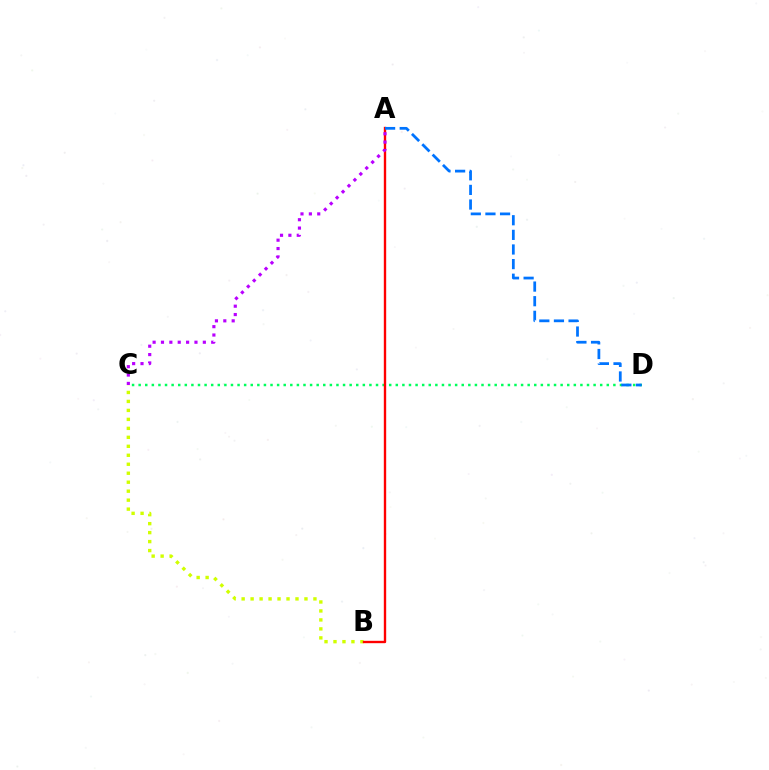{('B', 'C'): [{'color': '#d1ff00', 'line_style': 'dotted', 'thickness': 2.44}], ('C', 'D'): [{'color': '#00ff5c', 'line_style': 'dotted', 'thickness': 1.79}], ('A', 'B'): [{'color': '#ff0000', 'line_style': 'solid', 'thickness': 1.71}], ('A', 'C'): [{'color': '#b900ff', 'line_style': 'dotted', 'thickness': 2.27}], ('A', 'D'): [{'color': '#0074ff', 'line_style': 'dashed', 'thickness': 1.99}]}